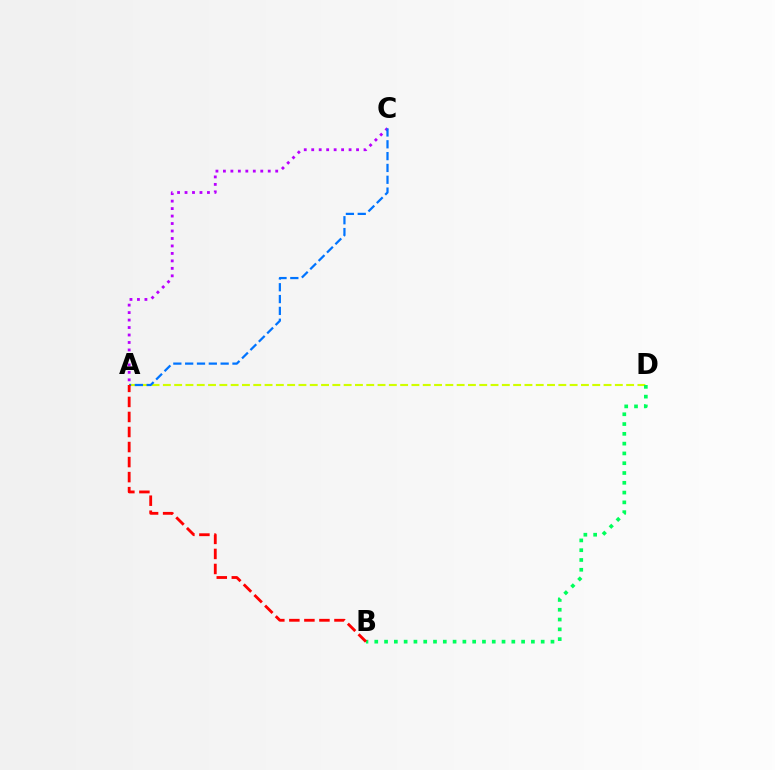{('A', 'D'): [{'color': '#d1ff00', 'line_style': 'dashed', 'thickness': 1.54}], ('B', 'D'): [{'color': '#00ff5c', 'line_style': 'dotted', 'thickness': 2.66}], ('A', 'C'): [{'color': '#b900ff', 'line_style': 'dotted', 'thickness': 2.03}, {'color': '#0074ff', 'line_style': 'dashed', 'thickness': 1.61}], ('A', 'B'): [{'color': '#ff0000', 'line_style': 'dashed', 'thickness': 2.04}]}